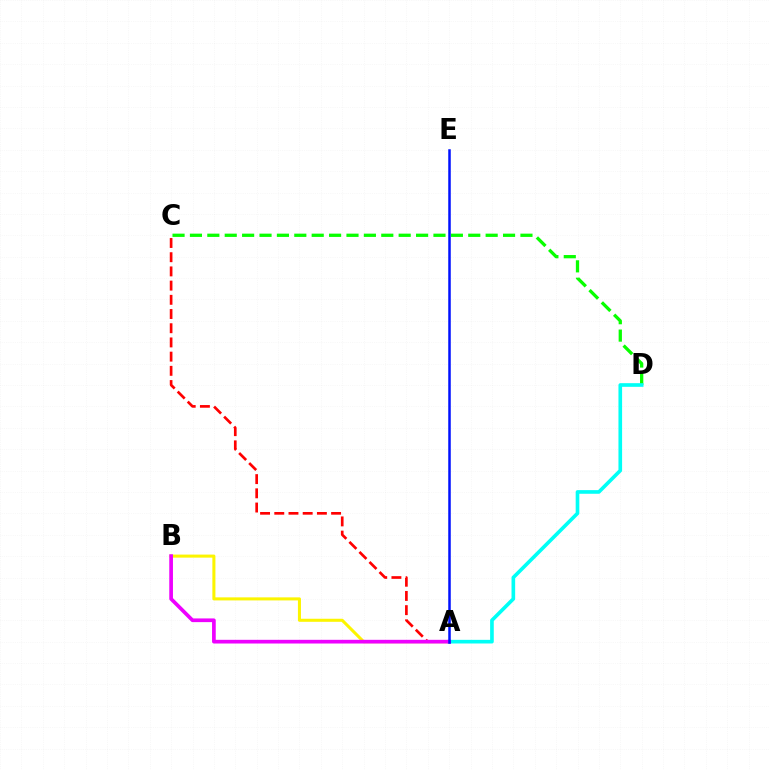{('C', 'D'): [{'color': '#08ff00', 'line_style': 'dashed', 'thickness': 2.36}], ('A', 'D'): [{'color': '#00fff6', 'line_style': 'solid', 'thickness': 2.63}], ('A', 'B'): [{'color': '#fcf500', 'line_style': 'solid', 'thickness': 2.19}, {'color': '#ee00ff', 'line_style': 'solid', 'thickness': 2.66}], ('A', 'C'): [{'color': '#ff0000', 'line_style': 'dashed', 'thickness': 1.93}], ('A', 'E'): [{'color': '#0010ff', 'line_style': 'solid', 'thickness': 1.8}]}